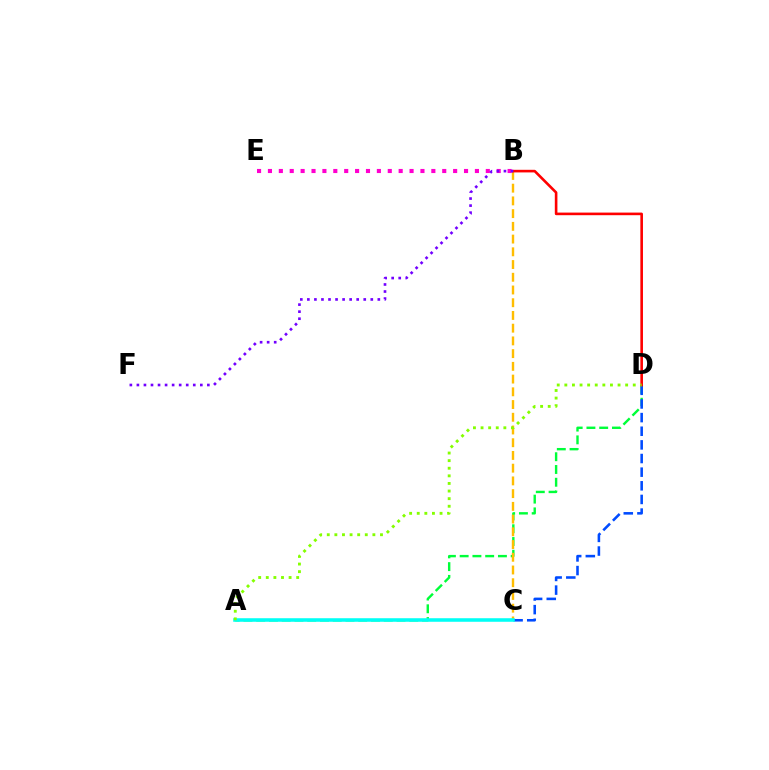{('A', 'D'): [{'color': '#00ff39', 'line_style': 'dashed', 'thickness': 1.73}, {'color': '#84ff00', 'line_style': 'dotted', 'thickness': 2.07}], ('B', 'C'): [{'color': '#ffbd00', 'line_style': 'dashed', 'thickness': 1.73}], ('C', 'D'): [{'color': '#004bff', 'line_style': 'dashed', 'thickness': 1.85}], ('A', 'C'): [{'color': '#00fff6', 'line_style': 'solid', 'thickness': 2.56}], ('B', 'D'): [{'color': '#ff0000', 'line_style': 'solid', 'thickness': 1.88}], ('B', 'E'): [{'color': '#ff00cf', 'line_style': 'dotted', 'thickness': 2.96}], ('B', 'F'): [{'color': '#7200ff', 'line_style': 'dotted', 'thickness': 1.91}]}